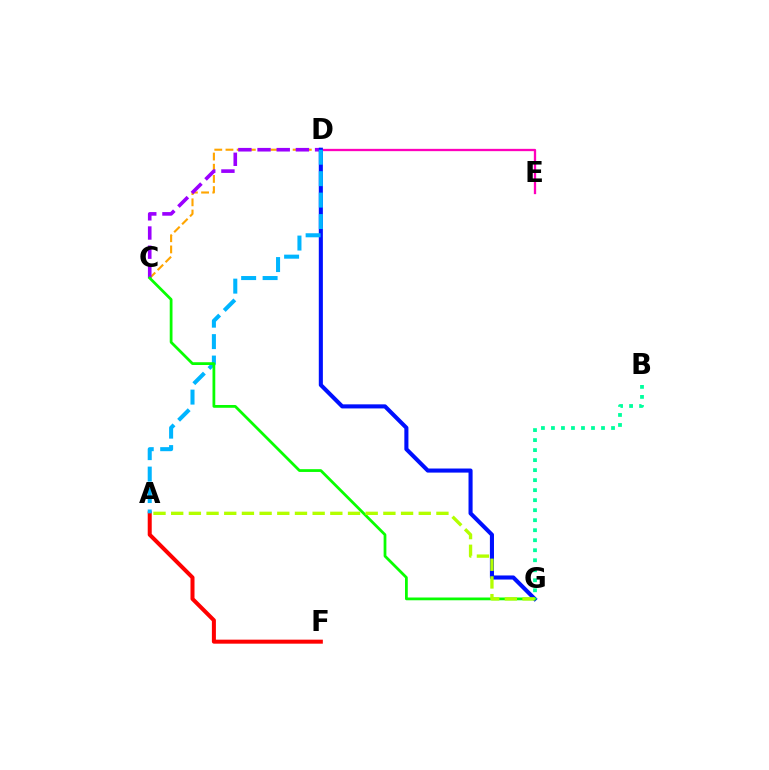{('D', 'E'): [{'color': '#ff00bd', 'line_style': 'solid', 'thickness': 1.66}], ('C', 'D'): [{'color': '#ffa500', 'line_style': 'dashed', 'thickness': 1.52}, {'color': '#9b00ff', 'line_style': 'dashed', 'thickness': 2.6}], ('A', 'F'): [{'color': '#ff0000', 'line_style': 'solid', 'thickness': 2.89}], ('D', 'G'): [{'color': '#0010ff', 'line_style': 'solid', 'thickness': 2.94}], ('A', 'D'): [{'color': '#00b5ff', 'line_style': 'dashed', 'thickness': 2.91}], ('C', 'G'): [{'color': '#08ff00', 'line_style': 'solid', 'thickness': 1.99}], ('B', 'G'): [{'color': '#00ff9d', 'line_style': 'dotted', 'thickness': 2.72}], ('A', 'G'): [{'color': '#b3ff00', 'line_style': 'dashed', 'thickness': 2.4}]}